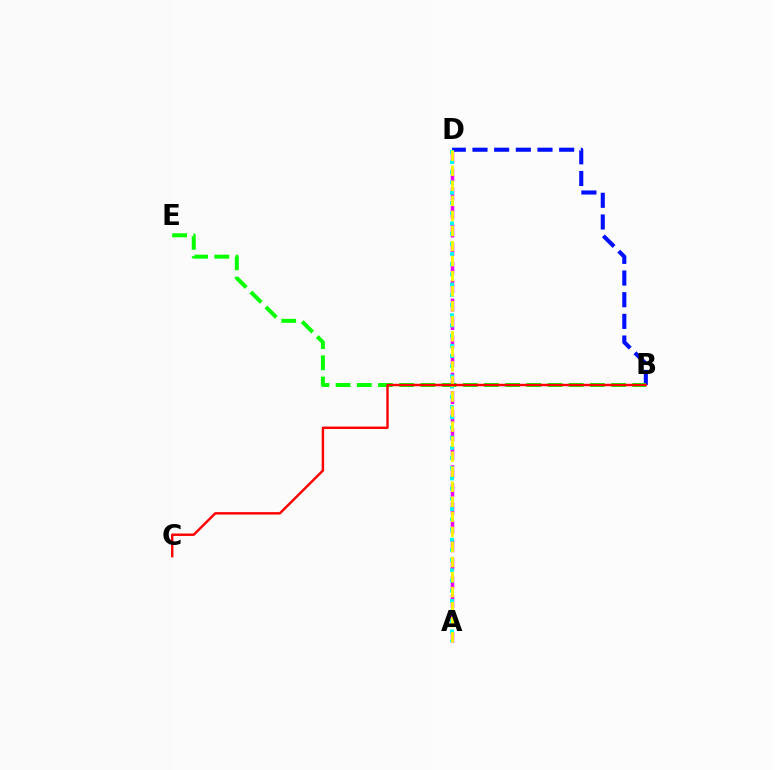{('B', 'D'): [{'color': '#0010ff', 'line_style': 'dashed', 'thickness': 2.94}], ('A', 'D'): [{'color': '#ee00ff', 'line_style': 'dashed', 'thickness': 2.52}, {'color': '#00fff6', 'line_style': 'dotted', 'thickness': 2.77}, {'color': '#fcf500', 'line_style': 'dashed', 'thickness': 2.04}], ('B', 'E'): [{'color': '#08ff00', 'line_style': 'dashed', 'thickness': 2.88}], ('B', 'C'): [{'color': '#ff0000', 'line_style': 'solid', 'thickness': 1.74}]}